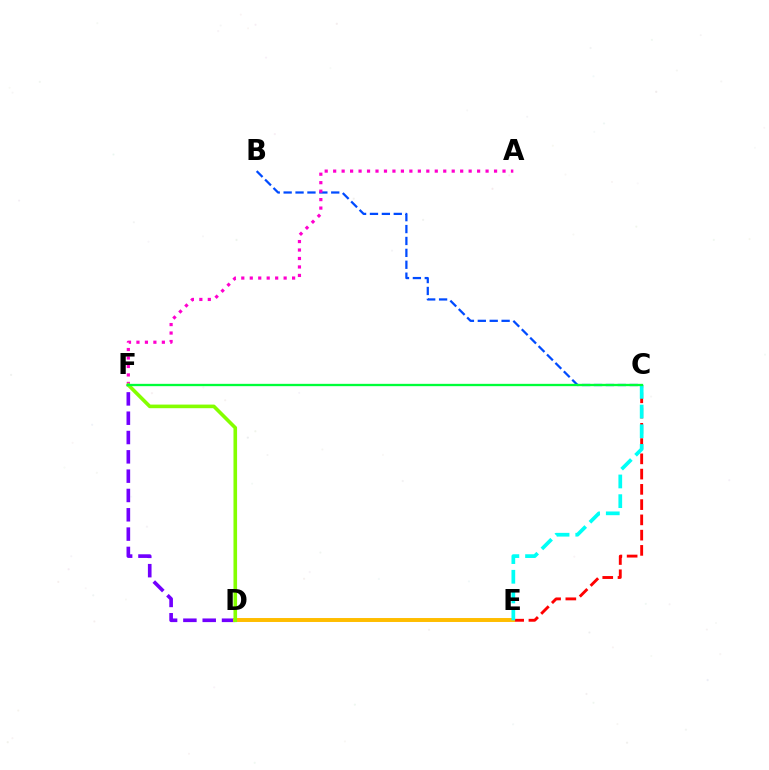{('D', 'F'): [{'color': '#7200ff', 'line_style': 'dashed', 'thickness': 2.62}, {'color': '#84ff00', 'line_style': 'solid', 'thickness': 2.6}], ('C', 'E'): [{'color': '#ff0000', 'line_style': 'dashed', 'thickness': 2.07}, {'color': '#00fff6', 'line_style': 'dashed', 'thickness': 2.67}], ('B', 'C'): [{'color': '#004bff', 'line_style': 'dashed', 'thickness': 1.62}], ('D', 'E'): [{'color': '#ffbd00', 'line_style': 'solid', 'thickness': 2.84}], ('A', 'F'): [{'color': '#ff00cf', 'line_style': 'dotted', 'thickness': 2.3}], ('C', 'F'): [{'color': '#00ff39', 'line_style': 'solid', 'thickness': 1.67}]}